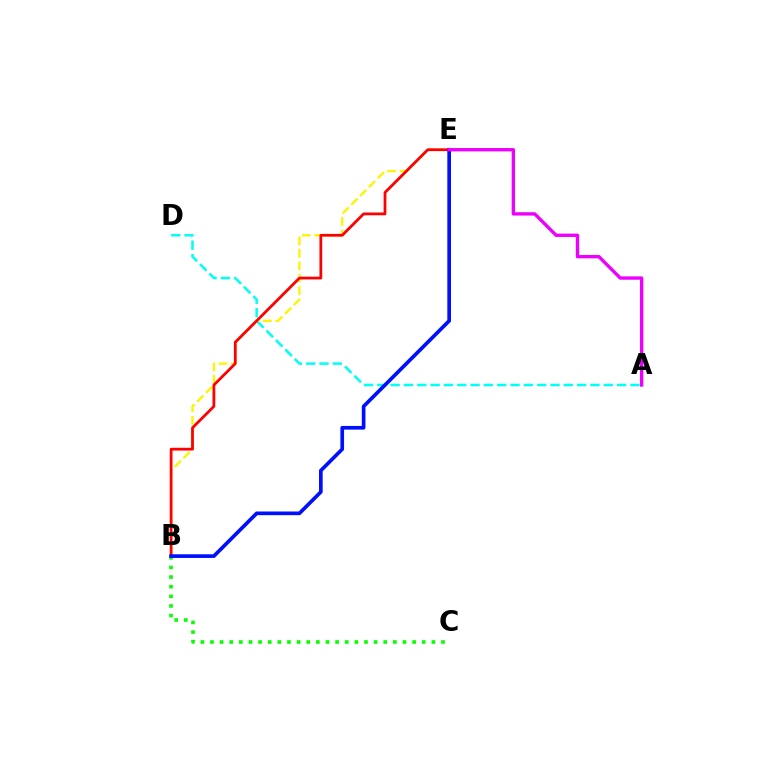{('A', 'D'): [{'color': '#00fff6', 'line_style': 'dashed', 'thickness': 1.81}], ('B', 'C'): [{'color': '#08ff00', 'line_style': 'dotted', 'thickness': 2.62}], ('B', 'E'): [{'color': '#fcf500', 'line_style': 'dashed', 'thickness': 1.69}, {'color': '#ff0000', 'line_style': 'solid', 'thickness': 1.99}, {'color': '#0010ff', 'line_style': 'solid', 'thickness': 2.64}], ('A', 'E'): [{'color': '#ee00ff', 'line_style': 'solid', 'thickness': 2.41}]}